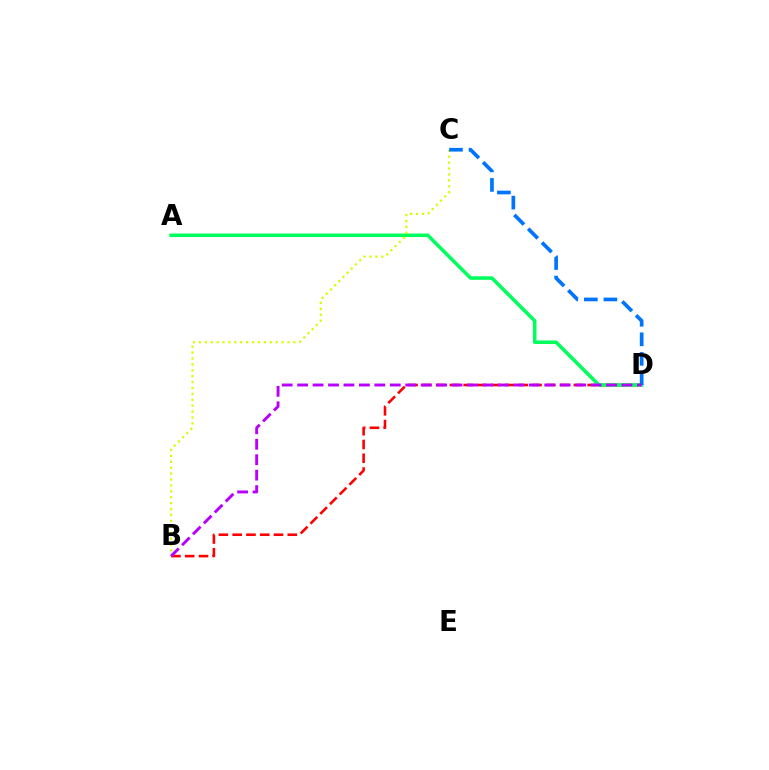{('B', 'D'): [{'color': '#ff0000', 'line_style': 'dashed', 'thickness': 1.87}, {'color': '#b900ff', 'line_style': 'dashed', 'thickness': 2.1}], ('A', 'D'): [{'color': '#00ff5c', 'line_style': 'solid', 'thickness': 2.54}], ('B', 'C'): [{'color': '#d1ff00', 'line_style': 'dotted', 'thickness': 1.6}], ('C', 'D'): [{'color': '#0074ff', 'line_style': 'dashed', 'thickness': 2.65}]}